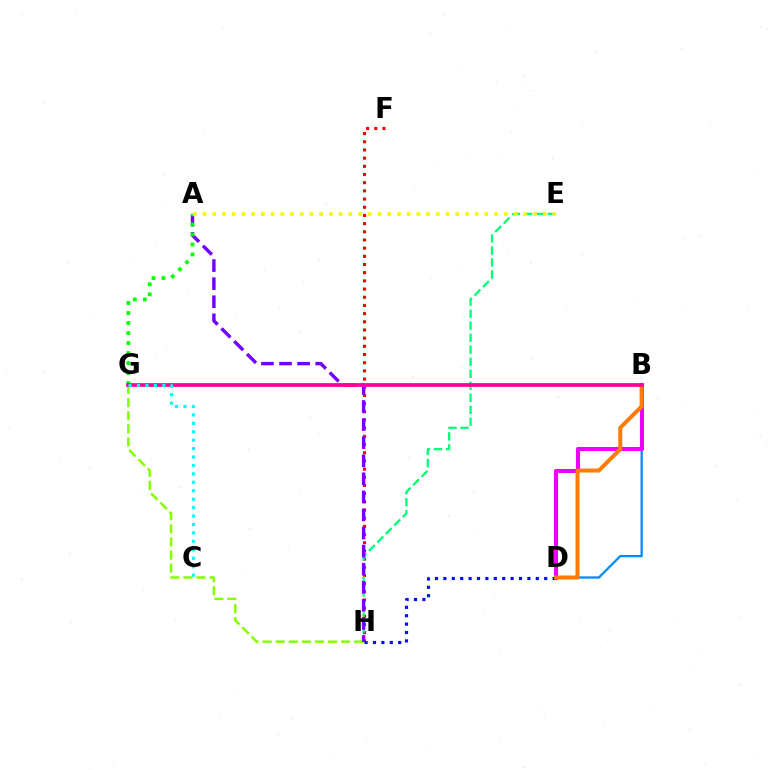{('F', 'H'): [{'color': '#ff0000', 'line_style': 'dotted', 'thickness': 2.22}], ('G', 'H'): [{'color': '#84ff00', 'line_style': 'dashed', 'thickness': 1.78}], ('B', 'D'): [{'color': '#008cff', 'line_style': 'solid', 'thickness': 1.65}, {'color': '#ee00ff', 'line_style': 'solid', 'thickness': 2.95}, {'color': '#ff7c00', 'line_style': 'solid', 'thickness': 2.88}], ('E', 'H'): [{'color': '#00ff74', 'line_style': 'dashed', 'thickness': 1.63}], ('A', 'H'): [{'color': '#7200ff', 'line_style': 'dashed', 'thickness': 2.46}], ('A', 'G'): [{'color': '#08ff00', 'line_style': 'dotted', 'thickness': 2.72}], ('D', 'H'): [{'color': '#0010ff', 'line_style': 'dotted', 'thickness': 2.28}], ('A', 'E'): [{'color': '#fcf500', 'line_style': 'dotted', 'thickness': 2.64}], ('B', 'G'): [{'color': '#ff0094', 'line_style': 'solid', 'thickness': 2.67}], ('C', 'G'): [{'color': '#00fff6', 'line_style': 'dotted', 'thickness': 2.29}]}